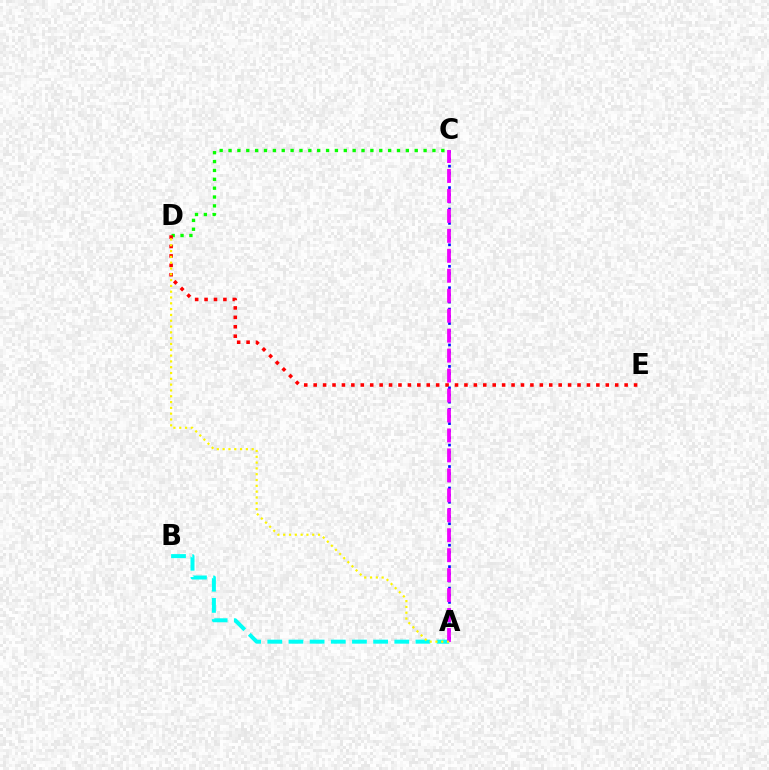{('C', 'D'): [{'color': '#08ff00', 'line_style': 'dotted', 'thickness': 2.41}], ('D', 'E'): [{'color': '#ff0000', 'line_style': 'dotted', 'thickness': 2.56}], ('A', 'C'): [{'color': '#0010ff', 'line_style': 'dotted', 'thickness': 1.94}, {'color': '#ee00ff', 'line_style': 'dashed', 'thickness': 2.71}], ('A', 'B'): [{'color': '#00fff6', 'line_style': 'dashed', 'thickness': 2.88}], ('A', 'D'): [{'color': '#fcf500', 'line_style': 'dotted', 'thickness': 1.58}]}